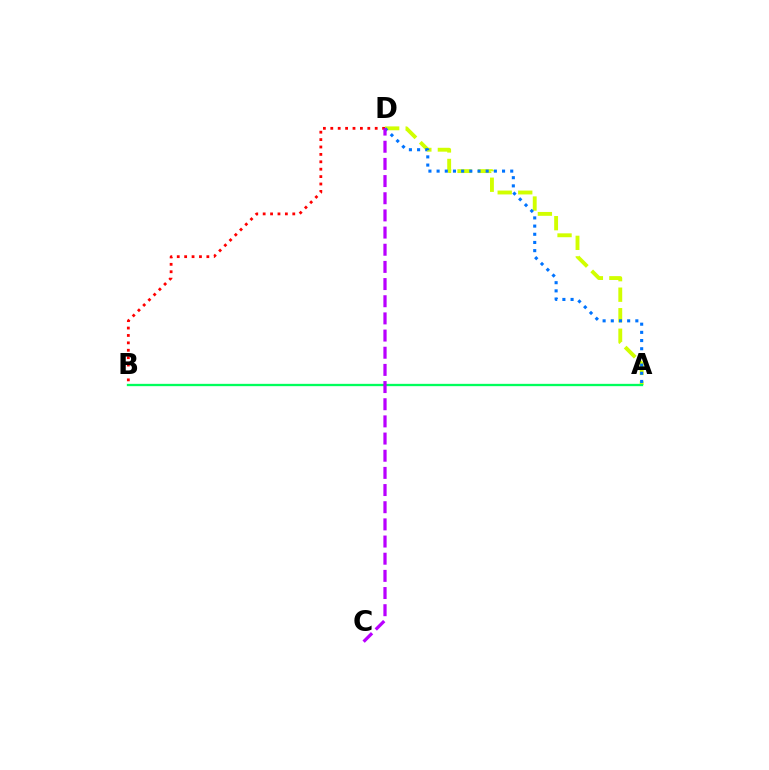{('B', 'D'): [{'color': '#ff0000', 'line_style': 'dotted', 'thickness': 2.01}], ('A', 'D'): [{'color': '#d1ff00', 'line_style': 'dashed', 'thickness': 2.79}, {'color': '#0074ff', 'line_style': 'dotted', 'thickness': 2.22}], ('A', 'B'): [{'color': '#00ff5c', 'line_style': 'solid', 'thickness': 1.66}], ('C', 'D'): [{'color': '#b900ff', 'line_style': 'dashed', 'thickness': 2.33}]}